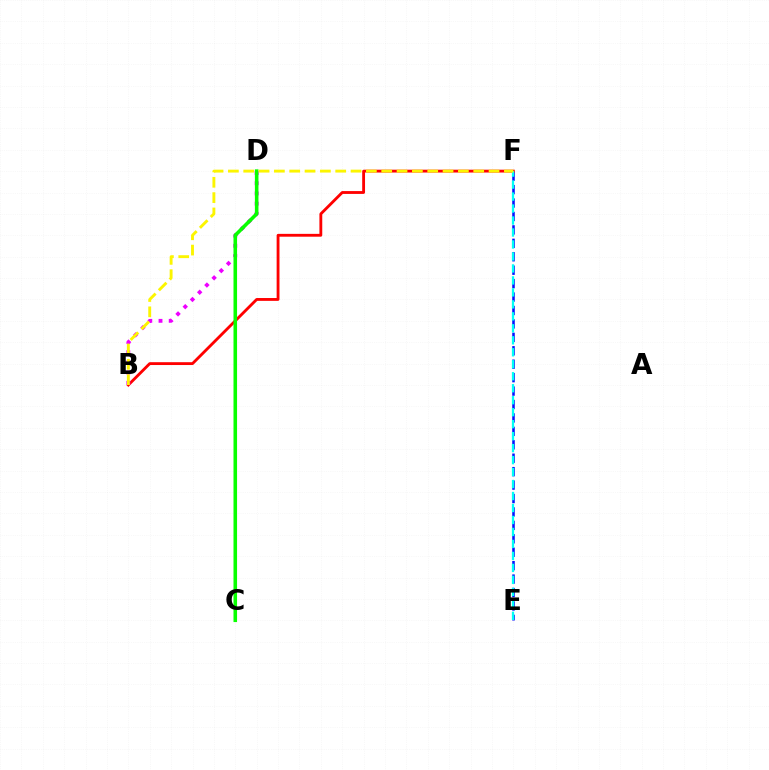{('E', 'F'): [{'color': '#0010ff', 'line_style': 'dashed', 'thickness': 1.82}, {'color': '#00fff6', 'line_style': 'dashed', 'thickness': 1.63}], ('B', 'F'): [{'color': '#ff0000', 'line_style': 'solid', 'thickness': 2.04}, {'color': '#fcf500', 'line_style': 'dashed', 'thickness': 2.08}], ('B', 'D'): [{'color': '#ee00ff', 'line_style': 'dotted', 'thickness': 2.77}], ('C', 'D'): [{'color': '#08ff00', 'line_style': 'solid', 'thickness': 2.57}]}